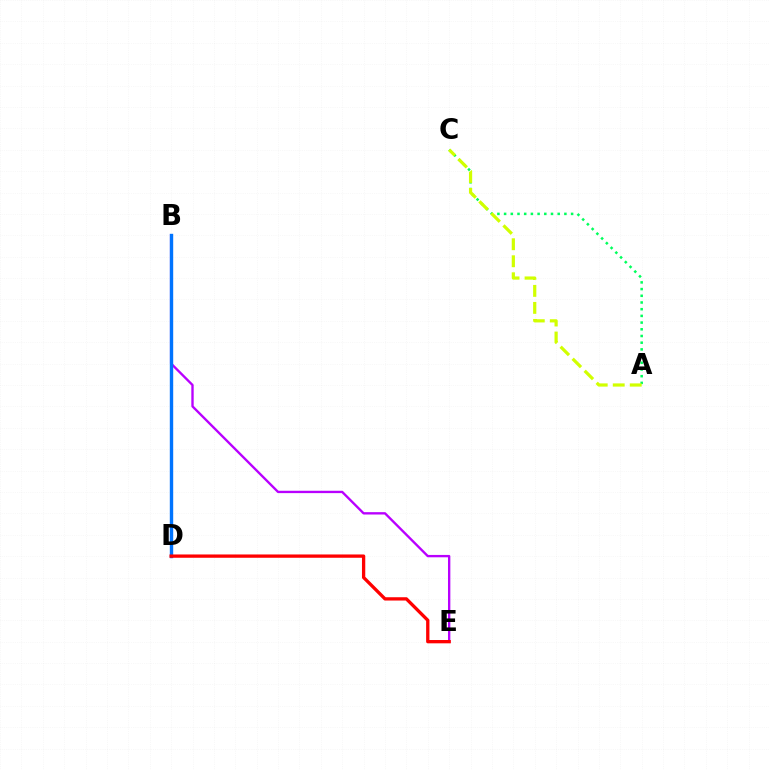{('B', 'E'): [{'color': '#b900ff', 'line_style': 'solid', 'thickness': 1.69}], ('B', 'D'): [{'color': '#0074ff', 'line_style': 'solid', 'thickness': 2.44}], ('A', 'C'): [{'color': '#00ff5c', 'line_style': 'dotted', 'thickness': 1.82}, {'color': '#d1ff00', 'line_style': 'dashed', 'thickness': 2.31}], ('D', 'E'): [{'color': '#ff0000', 'line_style': 'solid', 'thickness': 2.38}]}